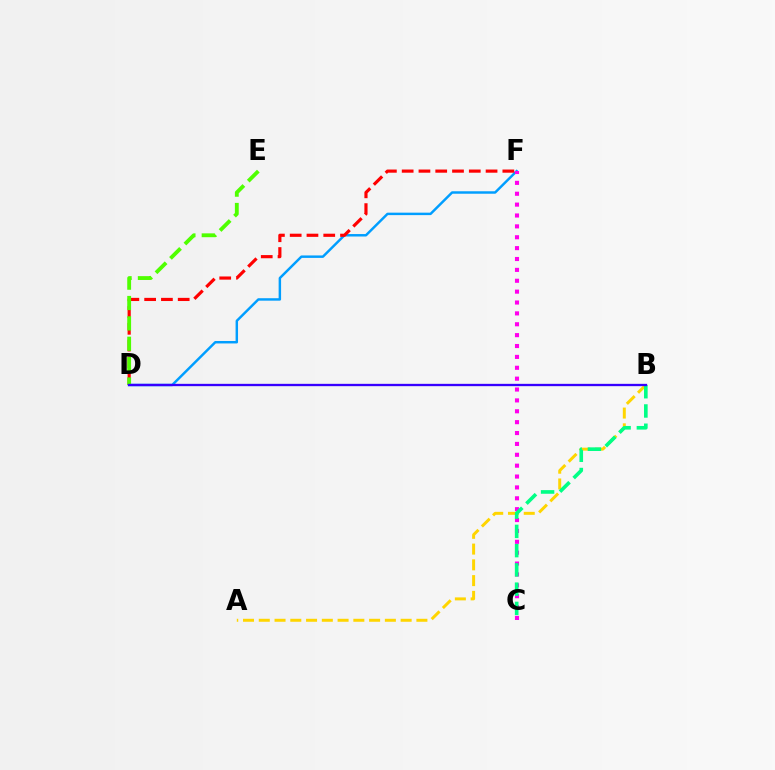{('D', 'F'): [{'color': '#009eff', 'line_style': 'solid', 'thickness': 1.77}, {'color': '#ff0000', 'line_style': 'dashed', 'thickness': 2.28}], ('C', 'F'): [{'color': '#ff00ed', 'line_style': 'dotted', 'thickness': 2.96}], ('A', 'B'): [{'color': '#ffd500', 'line_style': 'dashed', 'thickness': 2.14}], ('B', 'C'): [{'color': '#00ff86', 'line_style': 'dashed', 'thickness': 2.62}], ('D', 'E'): [{'color': '#4fff00', 'line_style': 'dashed', 'thickness': 2.77}], ('B', 'D'): [{'color': '#3700ff', 'line_style': 'solid', 'thickness': 1.67}]}